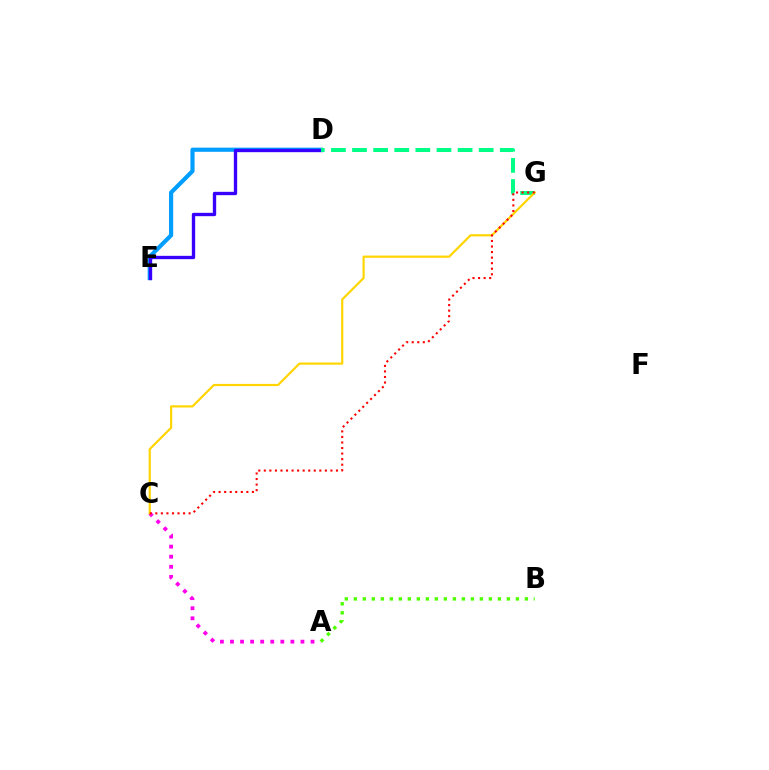{('D', 'E'): [{'color': '#009eff', 'line_style': 'solid', 'thickness': 2.99}, {'color': '#3700ff', 'line_style': 'solid', 'thickness': 2.41}], ('D', 'G'): [{'color': '#00ff86', 'line_style': 'dashed', 'thickness': 2.87}], ('A', 'C'): [{'color': '#ff00ed', 'line_style': 'dotted', 'thickness': 2.73}], ('C', 'G'): [{'color': '#ffd500', 'line_style': 'solid', 'thickness': 1.58}, {'color': '#ff0000', 'line_style': 'dotted', 'thickness': 1.51}], ('A', 'B'): [{'color': '#4fff00', 'line_style': 'dotted', 'thickness': 2.45}]}